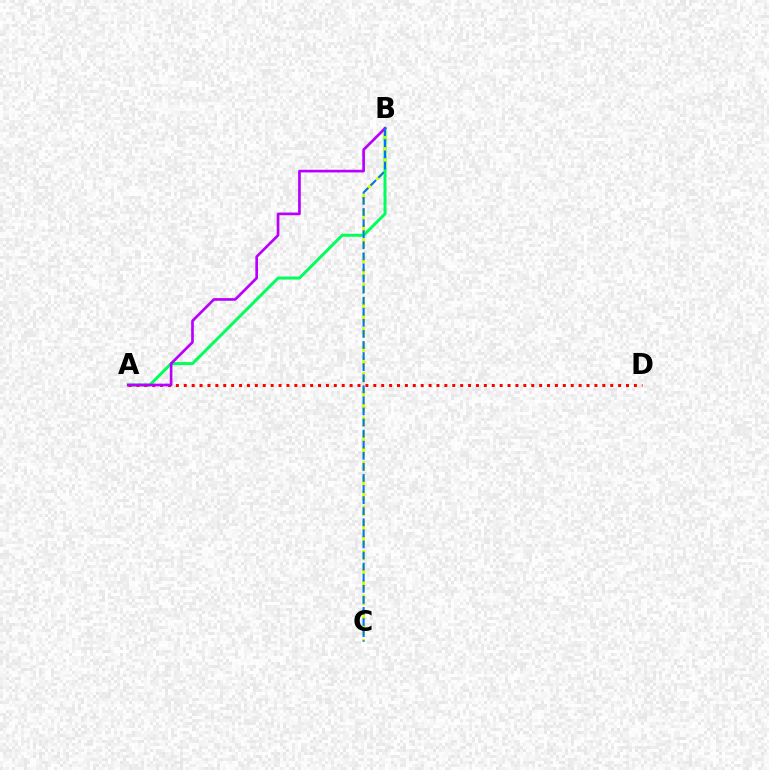{('A', 'B'): [{'color': '#00ff5c', 'line_style': 'solid', 'thickness': 2.15}, {'color': '#b900ff', 'line_style': 'solid', 'thickness': 1.93}], ('A', 'D'): [{'color': '#ff0000', 'line_style': 'dotted', 'thickness': 2.15}], ('B', 'C'): [{'color': '#d1ff00', 'line_style': 'dashed', 'thickness': 2.02}, {'color': '#0074ff', 'line_style': 'dashed', 'thickness': 1.51}]}